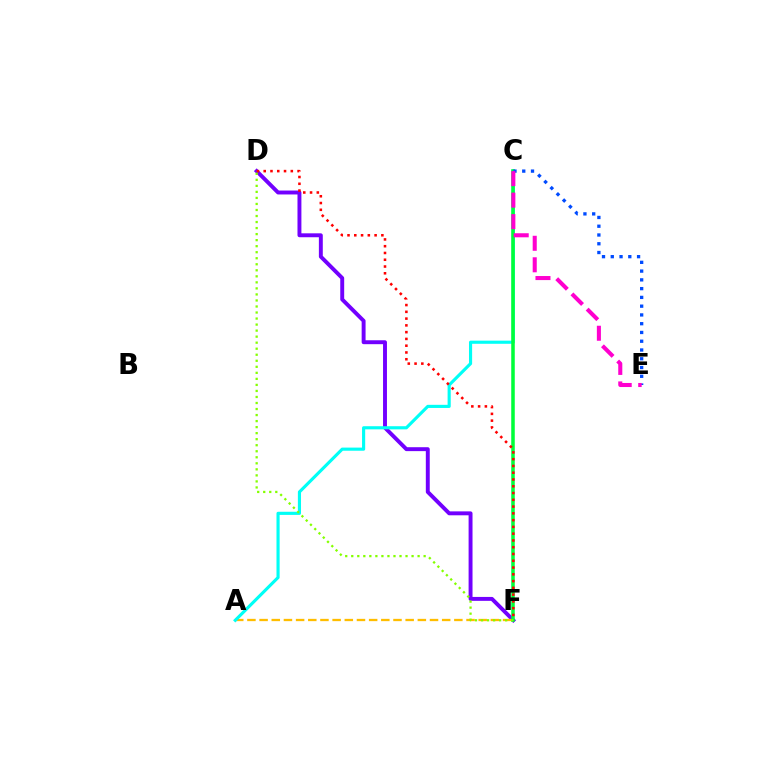{('D', 'F'): [{'color': '#7200ff', 'line_style': 'solid', 'thickness': 2.82}, {'color': '#ff0000', 'line_style': 'dotted', 'thickness': 1.84}, {'color': '#84ff00', 'line_style': 'dotted', 'thickness': 1.64}], ('A', 'F'): [{'color': '#ffbd00', 'line_style': 'dashed', 'thickness': 1.65}], ('A', 'C'): [{'color': '#00fff6', 'line_style': 'solid', 'thickness': 2.26}], ('C', 'F'): [{'color': '#00ff39', 'line_style': 'solid', 'thickness': 2.54}], ('C', 'E'): [{'color': '#004bff', 'line_style': 'dotted', 'thickness': 2.38}, {'color': '#ff00cf', 'line_style': 'dashed', 'thickness': 2.92}]}